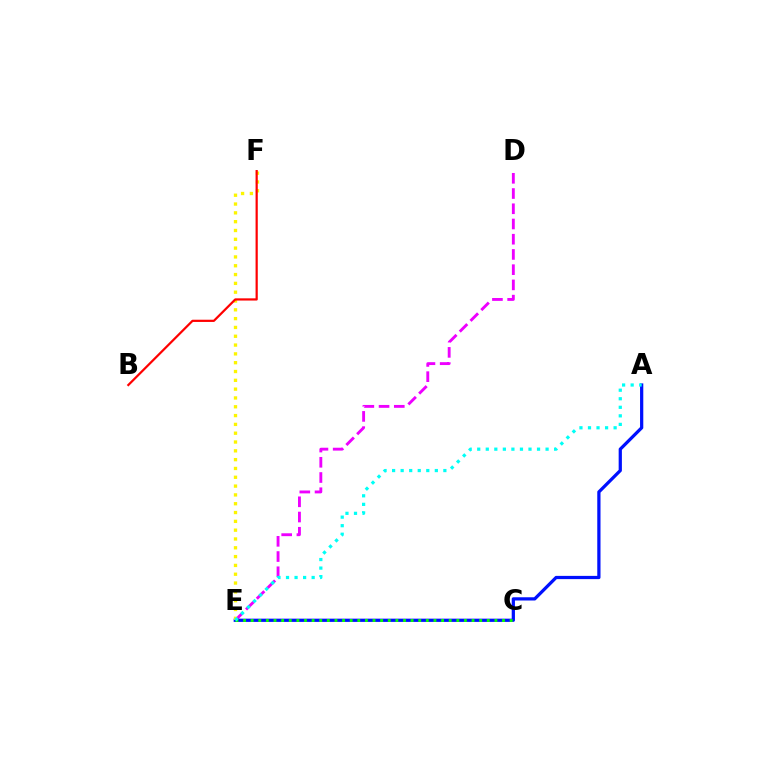{('D', 'E'): [{'color': '#ee00ff', 'line_style': 'dashed', 'thickness': 2.07}], ('A', 'E'): [{'color': '#0010ff', 'line_style': 'solid', 'thickness': 2.33}, {'color': '#00fff6', 'line_style': 'dotted', 'thickness': 2.32}], ('E', 'F'): [{'color': '#fcf500', 'line_style': 'dotted', 'thickness': 2.39}], ('C', 'E'): [{'color': '#08ff00', 'line_style': 'dotted', 'thickness': 2.07}], ('B', 'F'): [{'color': '#ff0000', 'line_style': 'solid', 'thickness': 1.6}]}